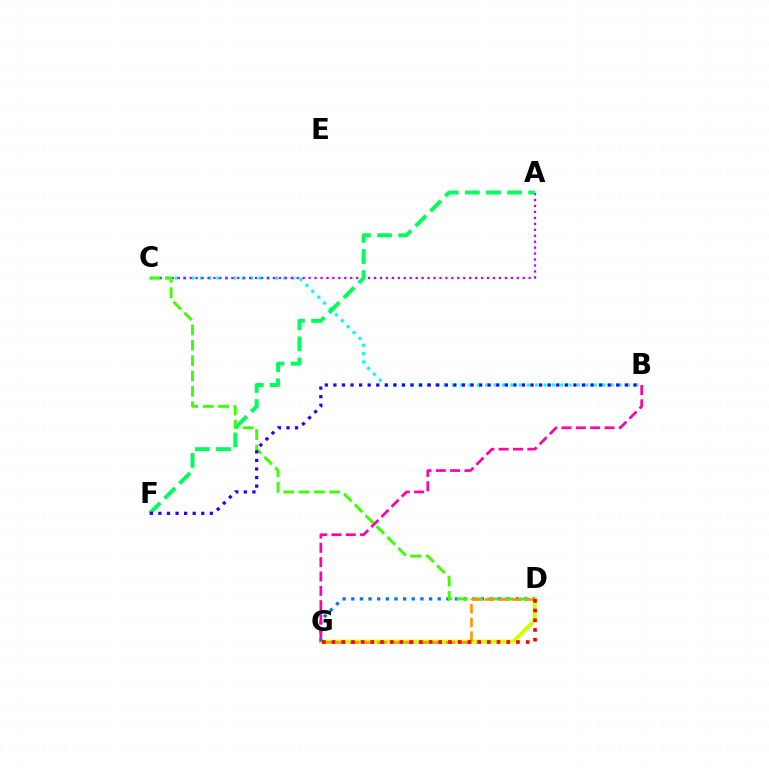{('D', 'G'): [{'color': '#d1ff00', 'line_style': 'solid', 'thickness': 2.88}, {'color': '#0074ff', 'line_style': 'dotted', 'thickness': 2.35}, {'color': '#ff9400', 'line_style': 'dashed', 'thickness': 1.86}, {'color': '#ff0000', 'line_style': 'dotted', 'thickness': 2.64}], ('B', 'C'): [{'color': '#00fff6', 'line_style': 'dotted', 'thickness': 2.27}], ('A', 'C'): [{'color': '#b900ff', 'line_style': 'dotted', 'thickness': 1.62}], ('C', 'D'): [{'color': '#3dff00', 'line_style': 'dashed', 'thickness': 2.09}], ('A', 'F'): [{'color': '#00ff5c', 'line_style': 'dashed', 'thickness': 2.87}], ('B', 'F'): [{'color': '#2500ff', 'line_style': 'dotted', 'thickness': 2.33}], ('B', 'G'): [{'color': '#ff00ac', 'line_style': 'dashed', 'thickness': 1.95}]}